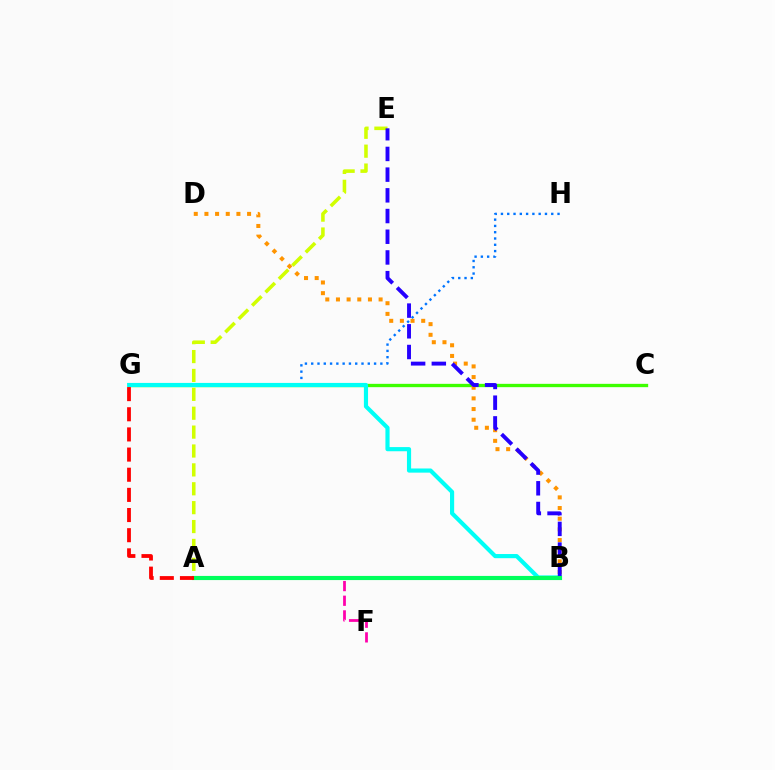{('A', 'B'): [{'color': '#b900ff', 'line_style': 'dotted', 'thickness': 2.71}, {'color': '#00ff5c', 'line_style': 'solid', 'thickness': 2.98}], ('A', 'F'): [{'color': '#ff00ac', 'line_style': 'dashed', 'thickness': 1.99}], ('A', 'E'): [{'color': '#d1ff00', 'line_style': 'dashed', 'thickness': 2.57}], ('C', 'G'): [{'color': '#3dff00', 'line_style': 'solid', 'thickness': 2.4}], ('G', 'H'): [{'color': '#0074ff', 'line_style': 'dotted', 'thickness': 1.71}], ('B', 'G'): [{'color': '#00fff6', 'line_style': 'solid', 'thickness': 2.99}], ('B', 'D'): [{'color': '#ff9400', 'line_style': 'dotted', 'thickness': 2.9}], ('B', 'E'): [{'color': '#2500ff', 'line_style': 'dashed', 'thickness': 2.81}], ('A', 'G'): [{'color': '#ff0000', 'line_style': 'dashed', 'thickness': 2.74}]}